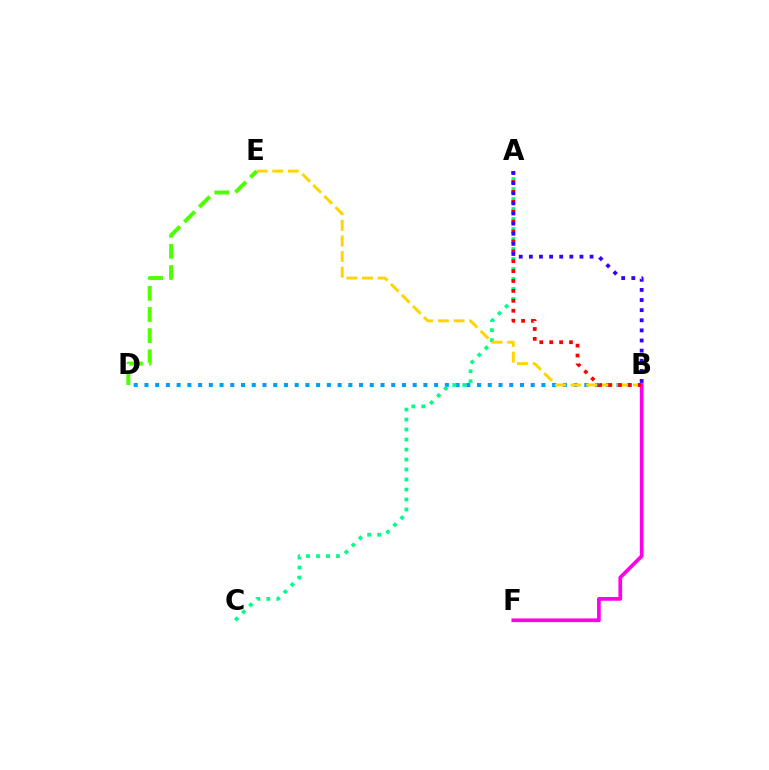{('B', 'D'): [{'color': '#009eff', 'line_style': 'dotted', 'thickness': 2.91}], ('A', 'C'): [{'color': '#00ff86', 'line_style': 'dotted', 'thickness': 2.72}], ('B', 'F'): [{'color': '#ff00ed', 'line_style': 'solid', 'thickness': 2.68}], ('B', 'E'): [{'color': '#ffd500', 'line_style': 'dashed', 'thickness': 2.12}], ('A', 'B'): [{'color': '#ff0000', 'line_style': 'dotted', 'thickness': 2.69}, {'color': '#3700ff', 'line_style': 'dotted', 'thickness': 2.75}], ('D', 'E'): [{'color': '#4fff00', 'line_style': 'dashed', 'thickness': 2.87}]}